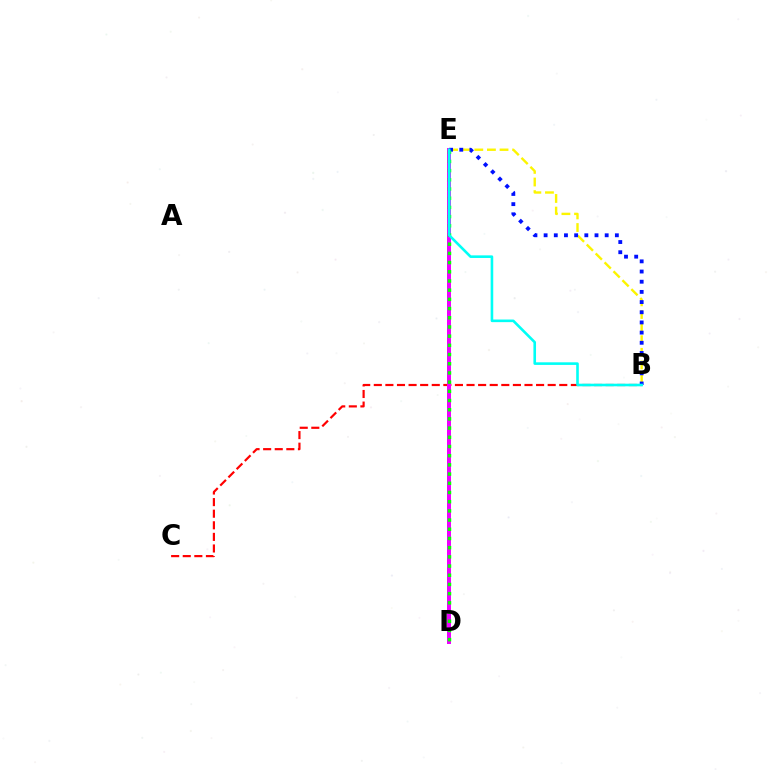{('B', 'C'): [{'color': '#ff0000', 'line_style': 'dashed', 'thickness': 1.57}], ('B', 'E'): [{'color': '#fcf500', 'line_style': 'dashed', 'thickness': 1.71}, {'color': '#0010ff', 'line_style': 'dotted', 'thickness': 2.77}, {'color': '#00fff6', 'line_style': 'solid', 'thickness': 1.88}], ('D', 'E'): [{'color': '#ee00ff', 'line_style': 'solid', 'thickness': 2.87}, {'color': '#08ff00', 'line_style': 'dotted', 'thickness': 2.5}]}